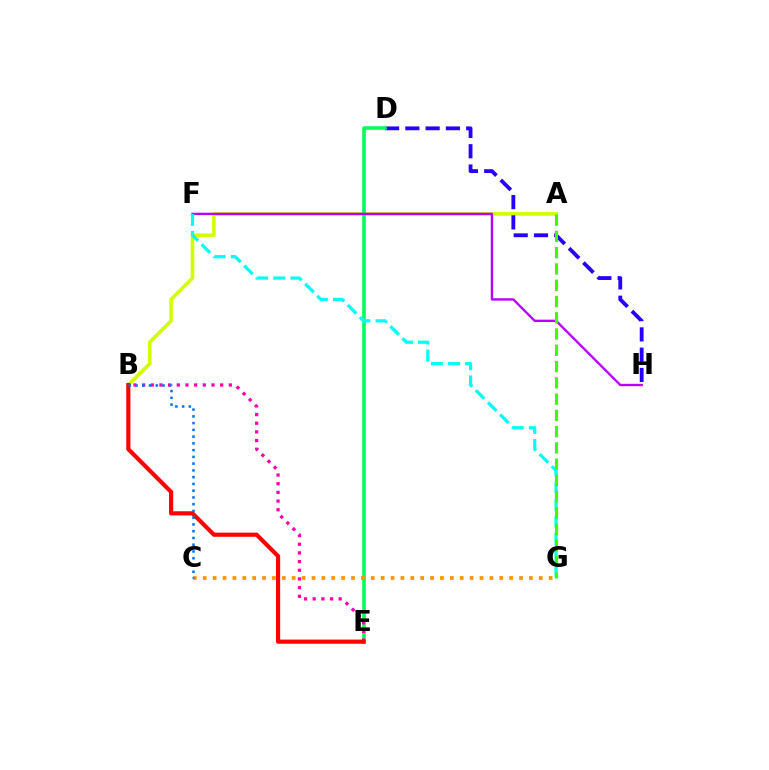{('A', 'B'): [{'color': '#d1ff00', 'line_style': 'solid', 'thickness': 2.57}], ('D', 'H'): [{'color': '#2500ff', 'line_style': 'dashed', 'thickness': 2.75}], ('D', 'E'): [{'color': '#00ff5c', 'line_style': 'solid', 'thickness': 2.58}], ('F', 'H'): [{'color': '#b900ff', 'line_style': 'solid', 'thickness': 1.71}], ('B', 'E'): [{'color': '#ff00ac', 'line_style': 'dotted', 'thickness': 2.36}, {'color': '#ff0000', 'line_style': 'solid', 'thickness': 3.0}], ('C', 'G'): [{'color': '#ff9400', 'line_style': 'dotted', 'thickness': 2.69}], ('B', 'C'): [{'color': '#0074ff', 'line_style': 'dotted', 'thickness': 1.84}], ('F', 'G'): [{'color': '#00fff6', 'line_style': 'dashed', 'thickness': 2.33}], ('A', 'G'): [{'color': '#3dff00', 'line_style': 'dashed', 'thickness': 2.21}]}